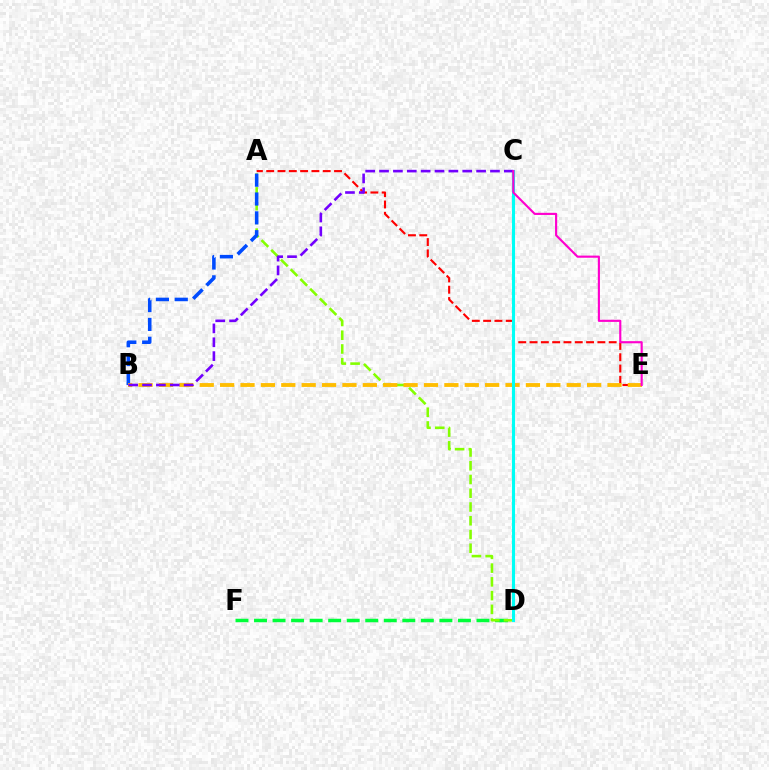{('D', 'F'): [{'color': '#00ff39', 'line_style': 'dashed', 'thickness': 2.52}], ('A', 'D'): [{'color': '#84ff00', 'line_style': 'dashed', 'thickness': 1.87}], ('A', 'B'): [{'color': '#004bff', 'line_style': 'dashed', 'thickness': 2.56}], ('A', 'E'): [{'color': '#ff0000', 'line_style': 'dashed', 'thickness': 1.54}], ('B', 'E'): [{'color': '#ffbd00', 'line_style': 'dashed', 'thickness': 2.77}], ('C', 'D'): [{'color': '#00fff6', 'line_style': 'solid', 'thickness': 2.23}], ('B', 'C'): [{'color': '#7200ff', 'line_style': 'dashed', 'thickness': 1.88}], ('C', 'E'): [{'color': '#ff00cf', 'line_style': 'solid', 'thickness': 1.54}]}